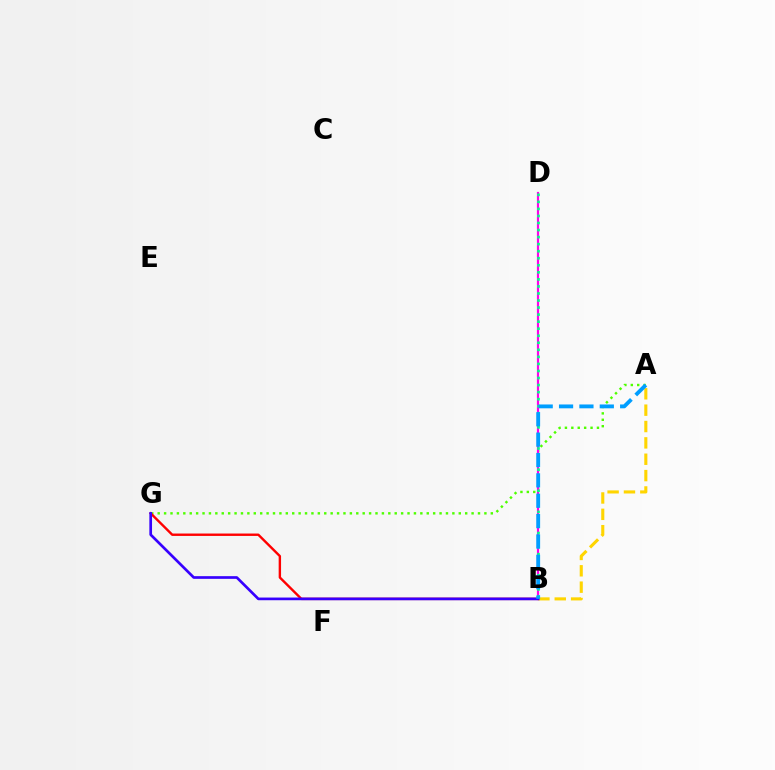{('A', 'G'): [{'color': '#4fff00', 'line_style': 'dotted', 'thickness': 1.74}], ('B', 'D'): [{'color': '#ff00ed', 'line_style': 'solid', 'thickness': 1.57}, {'color': '#00ff86', 'line_style': 'dotted', 'thickness': 1.91}], ('B', 'G'): [{'color': '#ff0000', 'line_style': 'solid', 'thickness': 1.72}, {'color': '#3700ff', 'line_style': 'solid', 'thickness': 1.93}], ('A', 'B'): [{'color': '#ffd500', 'line_style': 'dashed', 'thickness': 2.22}, {'color': '#009eff', 'line_style': 'dashed', 'thickness': 2.77}]}